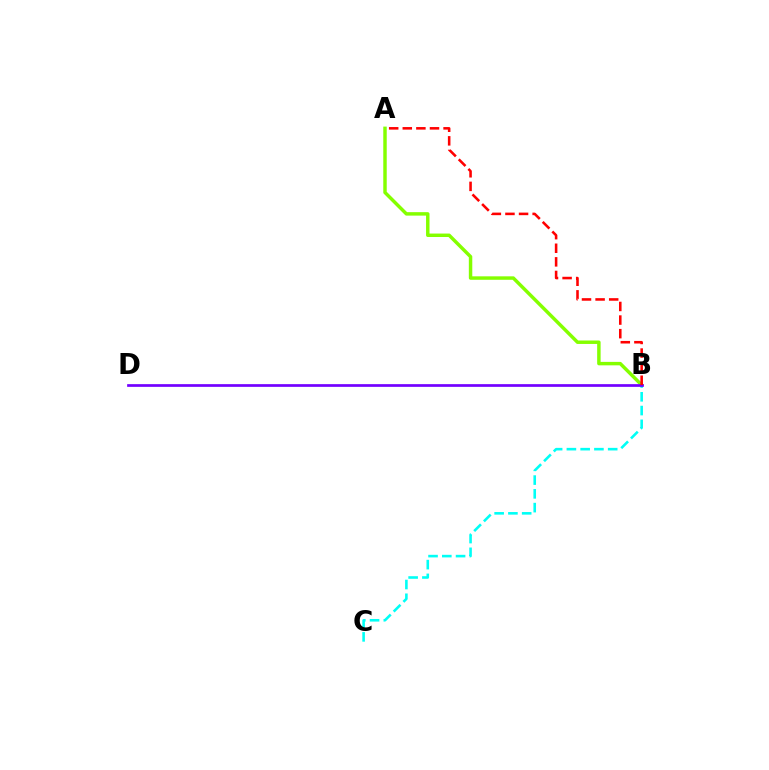{('A', 'B'): [{'color': '#84ff00', 'line_style': 'solid', 'thickness': 2.49}, {'color': '#ff0000', 'line_style': 'dashed', 'thickness': 1.85}], ('B', 'C'): [{'color': '#00fff6', 'line_style': 'dashed', 'thickness': 1.87}], ('B', 'D'): [{'color': '#7200ff', 'line_style': 'solid', 'thickness': 1.95}]}